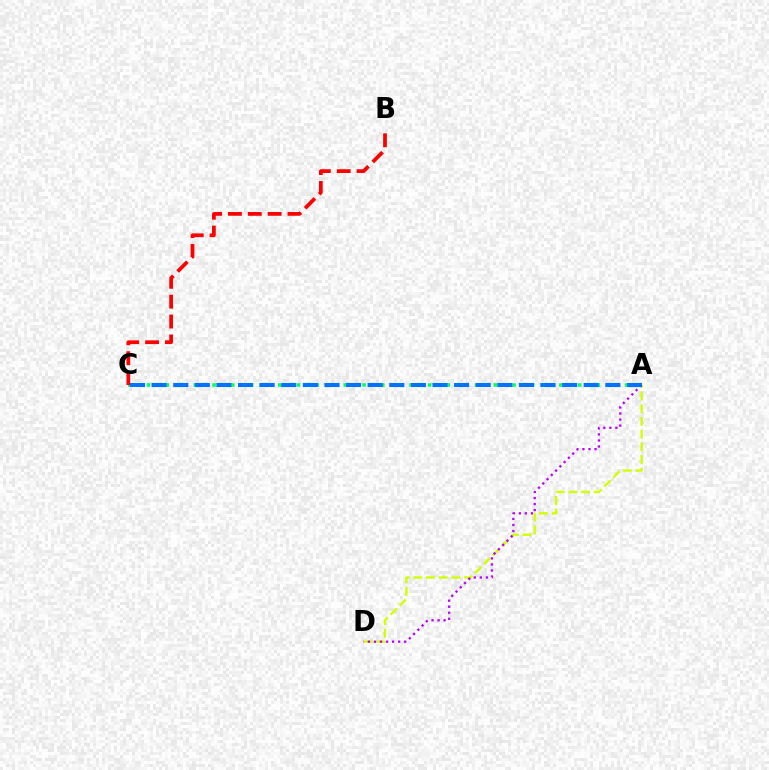{('A', 'D'): [{'color': '#d1ff00', 'line_style': 'dashed', 'thickness': 1.72}, {'color': '#b900ff', 'line_style': 'dotted', 'thickness': 1.64}], ('A', 'C'): [{'color': '#00ff5c', 'line_style': 'dotted', 'thickness': 2.55}, {'color': '#0074ff', 'line_style': 'dashed', 'thickness': 2.94}], ('B', 'C'): [{'color': '#ff0000', 'line_style': 'dashed', 'thickness': 2.7}]}